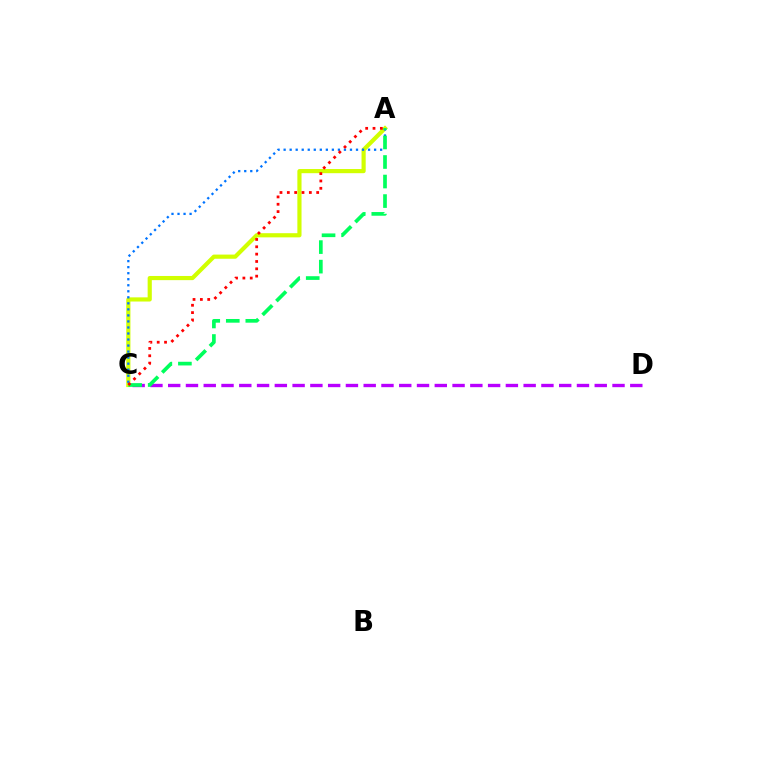{('A', 'C'): [{'color': '#d1ff00', 'line_style': 'solid', 'thickness': 3.0}, {'color': '#0074ff', 'line_style': 'dotted', 'thickness': 1.64}, {'color': '#00ff5c', 'line_style': 'dashed', 'thickness': 2.65}, {'color': '#ff0000', 'line_style': 'dotted', 'thickness': 1.99}], ('C', 'D'): [{'color': '#b900ff', 'line_style': 'dashed', 'thickness': 2.41}]}